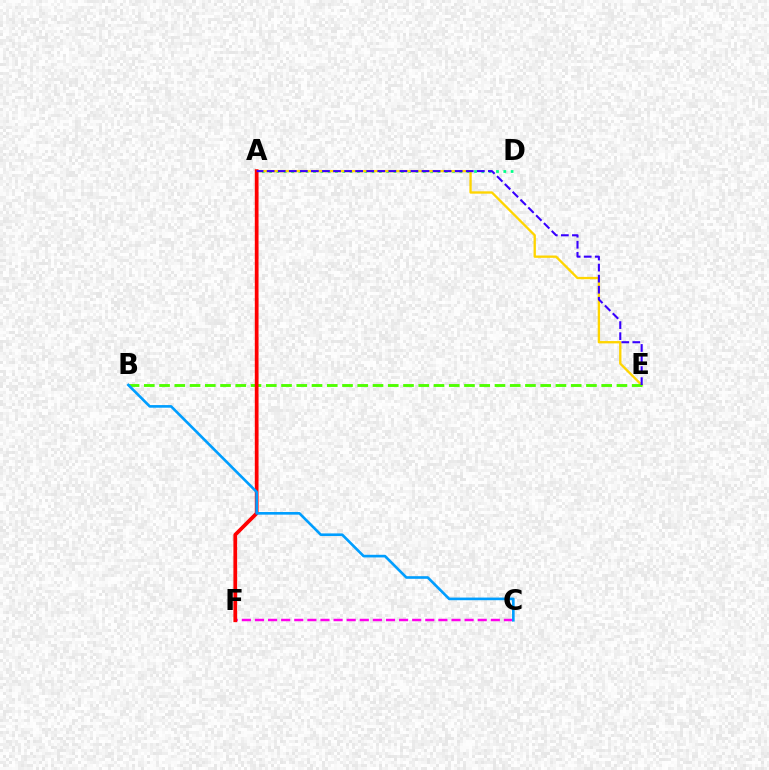{('A', 'D'): [{'color': '#00ff86', 'line_style': 'dotted', 'thickness': 1.99}], ('A', 'E'): [{'color': '#ffd500', 'line_style': 'solid', 'thickness': 1.68}, {'color': '#3700ff', 'line_style': 'dashed', 'thickness': 1.5}], ('B', 'E'): [{'color': '#4fff00', 'line_style': 'dashed', 'thickness': 2.07}], ('C', 'F'): [{'color': '#ff00ed', 'line_style': 'dashed', 'thickness': 1.78}], ('A', 'F'): [{'color': '#ff0000', 'line_style': 'solid', 'thickness': 2.69}], ('B', 'C'): [{'color': '#009eff', 'line_style': 'solid', 'thickness': 1.9}]}